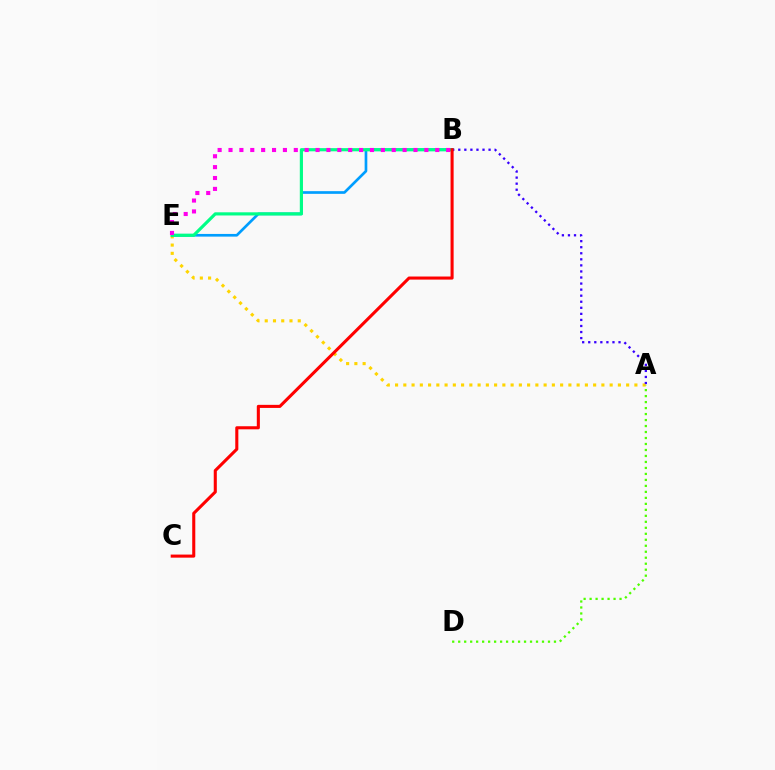{('A', 'E'): [{'color': '#ffd500', 'line_style': 'dotted', 'thickness': 2.24}], ('B', 'E'): [{'color': '#009eff', 'line_style': 'solid', 'thickness': 1.93}, {'color': '#00ff86', 'line_style': 'solid', 'thickness': 2.28}, {'color': '#ff00ed', 'line_style': 'dotted', 'thickness': 2.96}], ('A', 'D'): [{'color': '#4fff00', 'line_style': 'dotted', 'thickness': 1.63}], ('A', 'B'): [{'color': '#3700ff', 'line_style': 'dotted', 'thickness': 1.65}], ('B', 'C'): [{'color': '#ff0000', 'line_style': 'solid', 'thickness': 2.21}]}